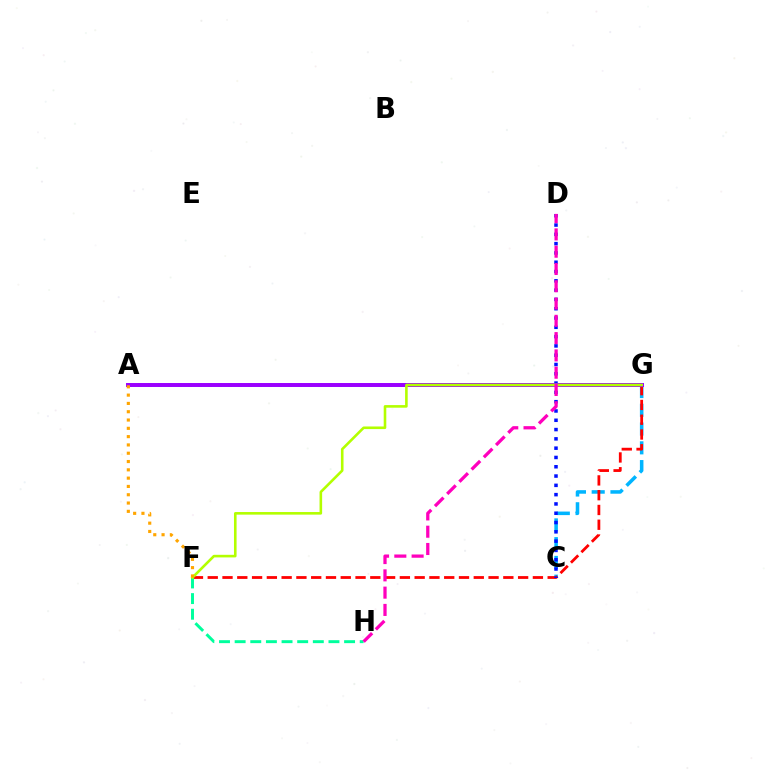{('C', 'G'): [{'color': '#00b5ff', 'line_style': 'dashed', 'thickness': 2.55}], ('F', 'G'): [{'color': '#ff0000', 'line_style': 'dashed', 'thickness': 2.01}, {'color': '#b3ff00', 'line_style': 'solid', 'thickness': 1.87}], ('A', 'G'): [{'color': '#08ff00', 'line_style': 'dotted', 'thickness': 2.72}, {'color': '#9b00ff', 'line_style': 'solid', 'thickness': 2.85}], ('F', 'H'): [{'color': '#00ff9d', 'line_style': 'dashed', 'thickness': 2.12}], ('C', 'D'): [{'color': '#0010ff', 'line_style': 'dotted', 'thickness': 2.53}], ('A', 'F'): [{'color': '#ffa500', 'line_style': 'dotted', 'thickness': 2.26}], ('D', 'H'): [{'color': '#ff00bd', 'line_style': 'dashed', 'thickness': 2.35}]}